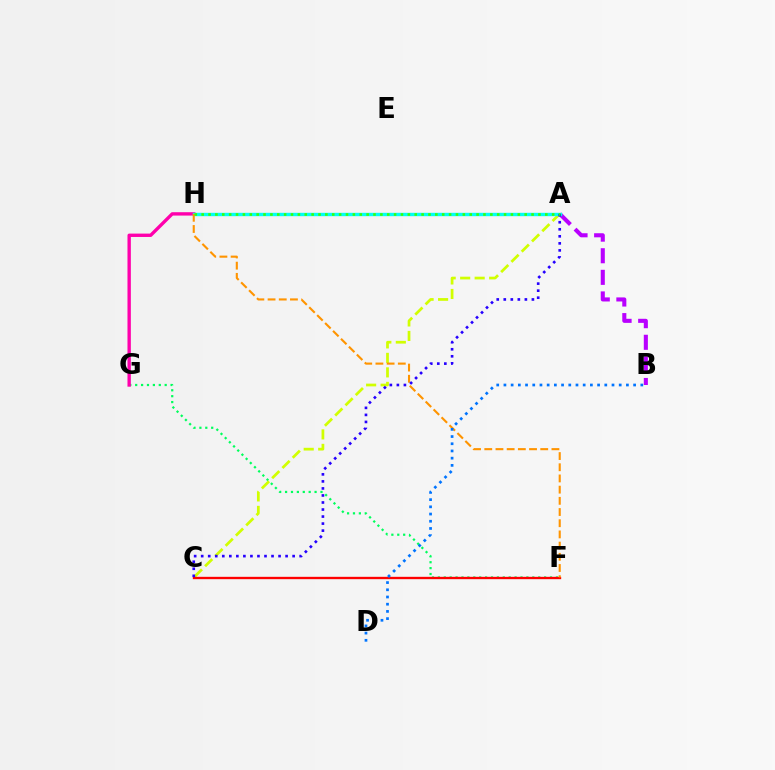{('F', 'G'): [{'color': '#00ff5c', 'line_style': 'dotted', 'thickness': 1.6}], ('A', 'C'): [{'color': '#d1ff00', 'line_style': 'dashed', 'thickness': 1.97}, {'color': '#2500ff', 'line_style': 'dotted', 'thickness': 1.91}], ('A', 'B'): [{'color': '#b900ff', 'line_style': 'dashed', 'thickness': 2.93}], ('C', 'F'): [{'color': '#ff0000', 'line_style': 'solid', 'thickness': 1.69}], ('G', 'H'): [{'color': '#ff00ac', 'line_style': 'solid', 'thickness': 2.42}], ('A', 'H'): [{'color': '#00fff6', 'line_style': 'solid', 'thickness': 2.44}, {'color': '#3dff00', 'line_style': 'dotted', 'thickness': 1.87}], ('F', 'H'): [{'color': '#ff9400', 'line_style': 'dashed', 'thickness': 1.52}], ('B', 'D'): [{'color': '#0074ff', 'line_style': 'dotted', 'thickness': 1.96}]}